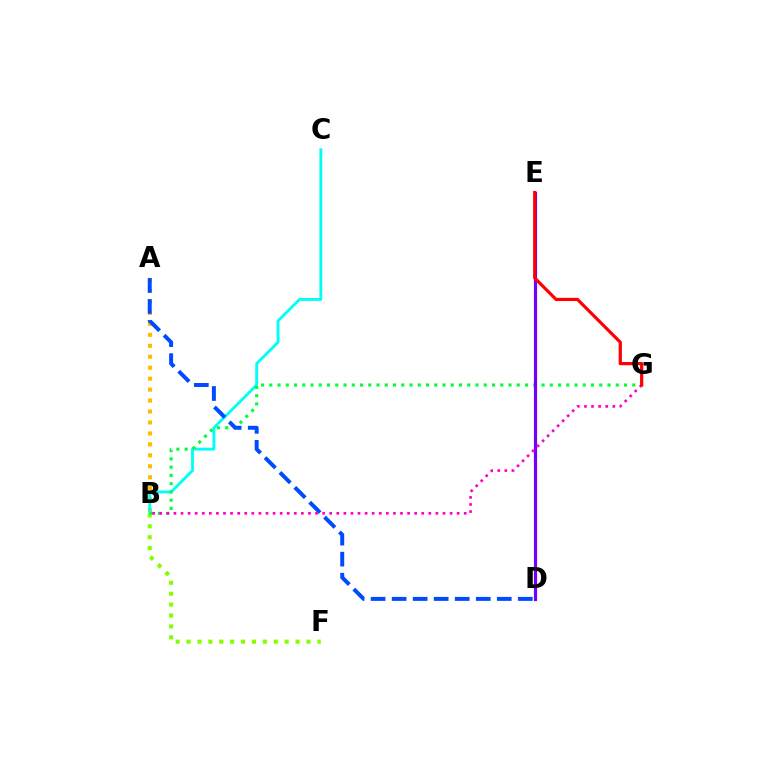{('A', 'B'): [{'color': '#ffbd00', 'line_style': 'dotted', 'thickness': 2.98}], ('B', 'C'): [{'color': '#00fff6', 'line_style': 'solid', 'thickness': 2.06}], ('B', 'F'): [{'color': '#84ff00', 'line_style': 'dotted', 'thickness': 2.96}], ('B', 'G'): [{'color': '#00ff39', 'line_style': 'dotted', 'thickness': 2.24}, {'color': '#ff00cf', 'line_style': 'dotted', 'thickness': 1.92}], ('A', 'D'): [{'color': '#004bff', 'line_style': 'dashed', 'thickness': 2.86}], ('D', 'E'): [{'color': '#7200ff', 'line_style': 'solid', 'thickness': 2.28}], ('E', 'G'): [{'color': '#ff0000', 'line_style': 'solid', 'thickness': 2.3}]}